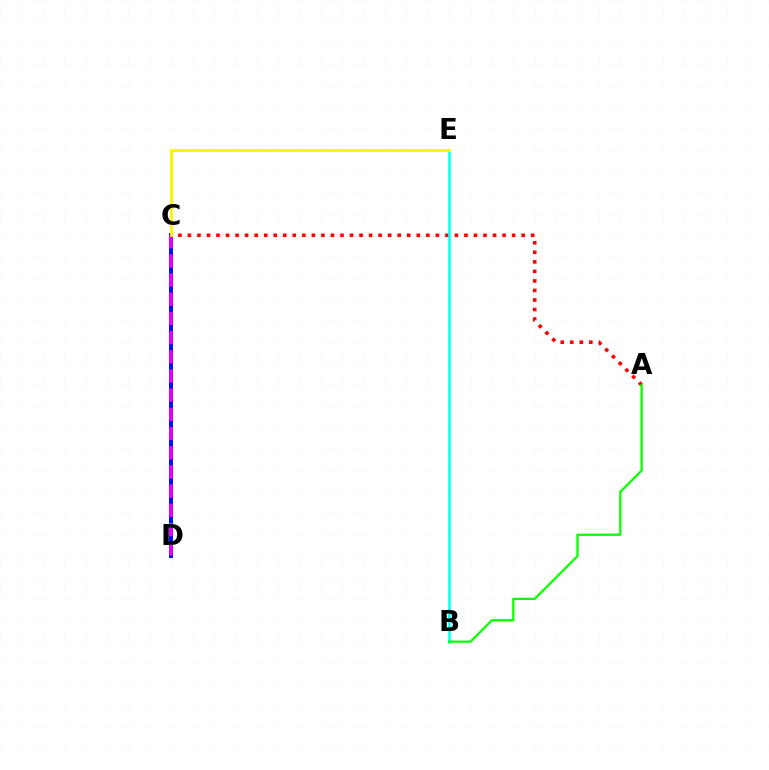{('A', 'C'): [{'color': '#ff0000', 'line_style': 'dotted', 'thickness': 2.59}], ('B', 'E'): [{'color': '#00fff6', 'line_style': 'solid', 'thickness': 1.82}], ('C', 'D'): [{'color': '#0010ff', 'line_style': 'solid', 'thickness': 2.89}, {'color': '#ee00ff', 'line_style': 'dashed', 'thickness': 2.61}], ('A', 'B'): [{'color': '#08ff00', 'line_style': 'solid', 'thickness': 1.63}], ('C', 'E'): [{'color': '#fcf500', 'line_style': 'solid', 'thickness': 2.05}]}